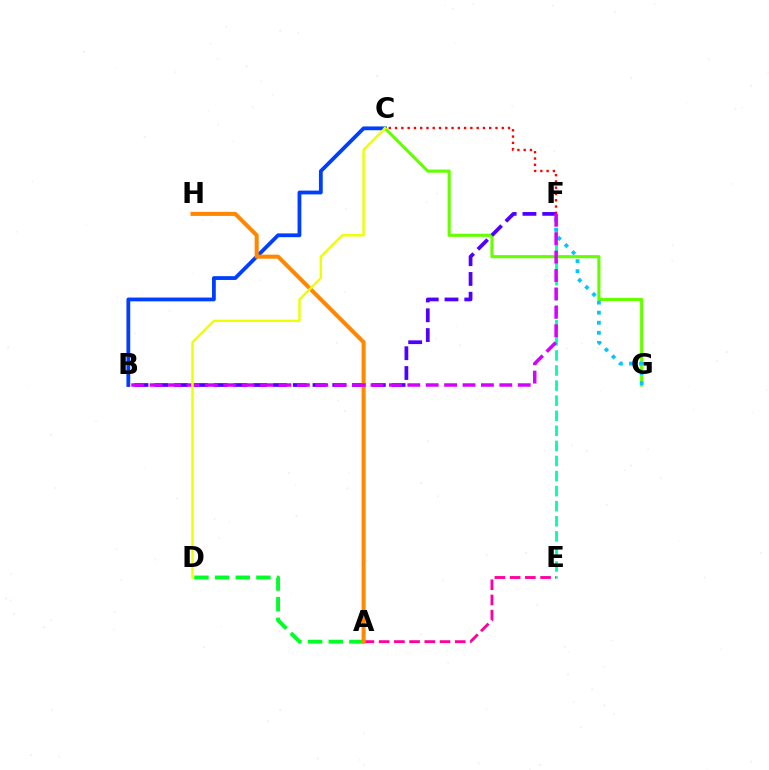{('A', 'D'): [{'color': '#00ff27', 'line_style': 'dashed', 'thickness': 2.81}], ('E', 'F'): [{'color': '#00ffaf', 'line_style': 'dashed', 'thickness': 2.05}], ('B', 'C'): [{'color': '#003fff', 'line_style': 'solid', 'thickness': 2.73}], ('A', 'E'): [{'color': '#ff00a0', 'line_style': 'dashed', 'thickness': 2.07}], ('C', 'G'): [{'color': '#66ff00', 'line_style': 'solid', 'thickness': 2.25}], ('B', 'F'): [{'color': '#4f00ff', 'line_style': 'dashed', 'thickness': 2.69}, {'color': '#d600ff', 'line_style': 'dashed', 'thickness': 2.5}], ('A', 'H'): [{'color': '#ff8800', 'line_style': 'solid', 'thickness': 2.92}], ('F', 'G'): [{'color': '#00c7ff', 'line_style': 'dotted', 'thickness': 2.74}], ('C', 'F'): [{'color': '#ff0000', 'line_style': 'dotted', 'thickness': 1.7}], ('C', 'D'): [{'color': '#eeff00', 'line_style': 'solid', 'thickness': 1.75}]}